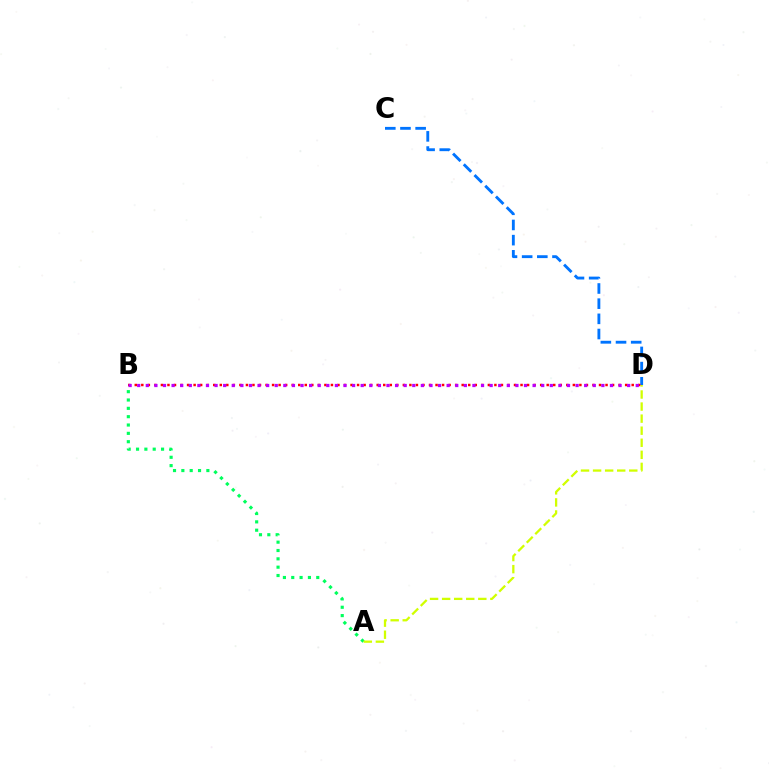{('C', 'D'): [{'color': '#0074ff', 'line_style': 'dashed', 'thickness': 2.06}], ('B', 'D'): [{'color': '#ff0000', 'line_style': 'dotted', 'thickness': 1.78}, {'color': '#b900ff', 'line_style': 'dotted', 'thickness': 2.34}], ('A', 'B'): [{'color': '#00ff5c', 'line_style': 'dotted', 'thickness': 2.27}], ('A', 'D'): [{'color': '#d1ff00', 'line_style': 'dashed', 'thickness': 1.64}]}